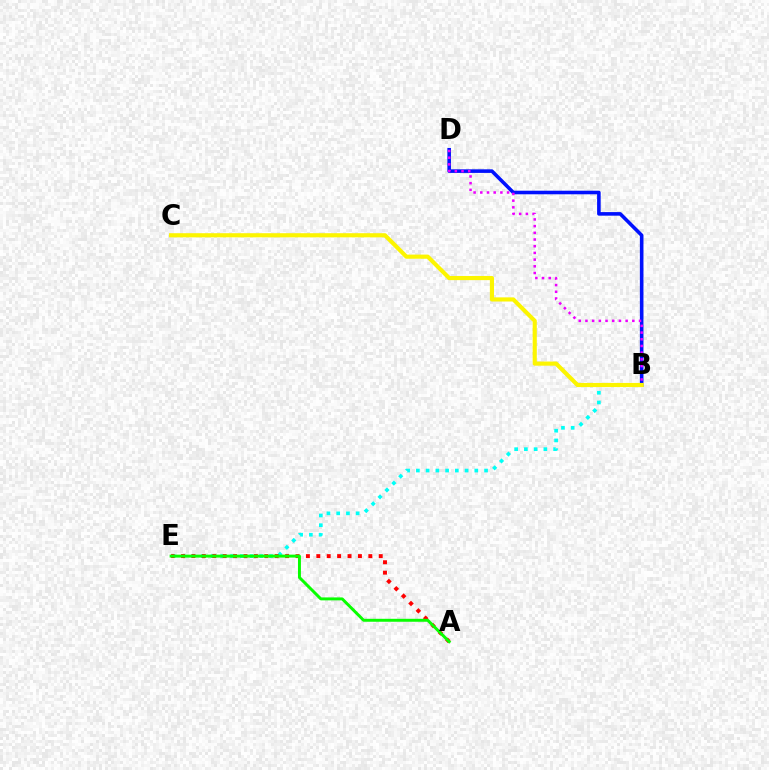{('B', 'E'): [{'color': '#00fff6', 'line_style': 'dotted', 'thickness': 2.65}], ('B', 'D'): [{'color': '#0010ff', 'line_style': 'solid', 'thickness': 2.58}, {'color': '#ee00ff', 'line_style': 'dotted', 'thickness': 1.82}], ('A', 'E'): [{'color': '#ff0000', 'line_style': 'dotted', 'thickness': 2.83}, {'color': '#08ff00', 'line_style': 'solid', 'thickness': 2.12}], ('B', 'C'): [{'color': '#fcf500', 'line_style': 'solid', 'thickness': 2.98}]}